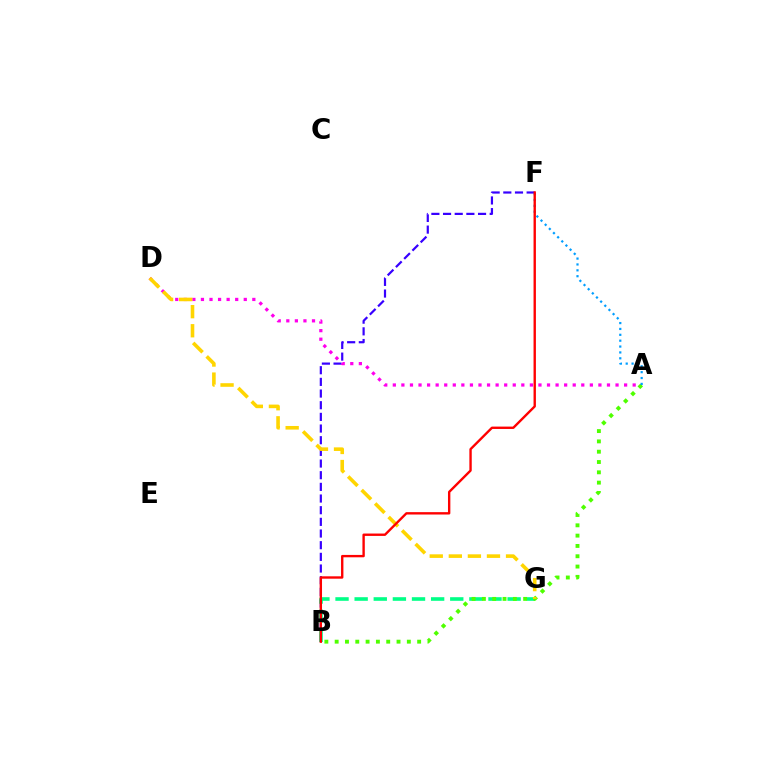{('B', 'F'): [{'color': '#3700ff', 'line_style': 'dashed', 'thickness': 1.58}, {'color': '#ff0000', 'line_style': 'solid', 'thickness': 1.71}], ('A', 'D'): [{'color': '#ff00ed', 'line_style': 'dotted', 'thickness': 2.33}], ('B', 'G'): [{'color': '#00ff86', 'line_style': 'dashed', 'thickness': 2.6}], ('A', 'B'): [{'color': '#4fff00', 'line_style': 'dotted', 'thickness': 2.8}], ('D', 'G'): [{'color': '#ffd500', 'line_style': 'dashed', 'thickness': 2.59}], ('A', 'F'): [{'color': '#009eff', 'line_style': 'dotted', 'thickness': 1.6}]}